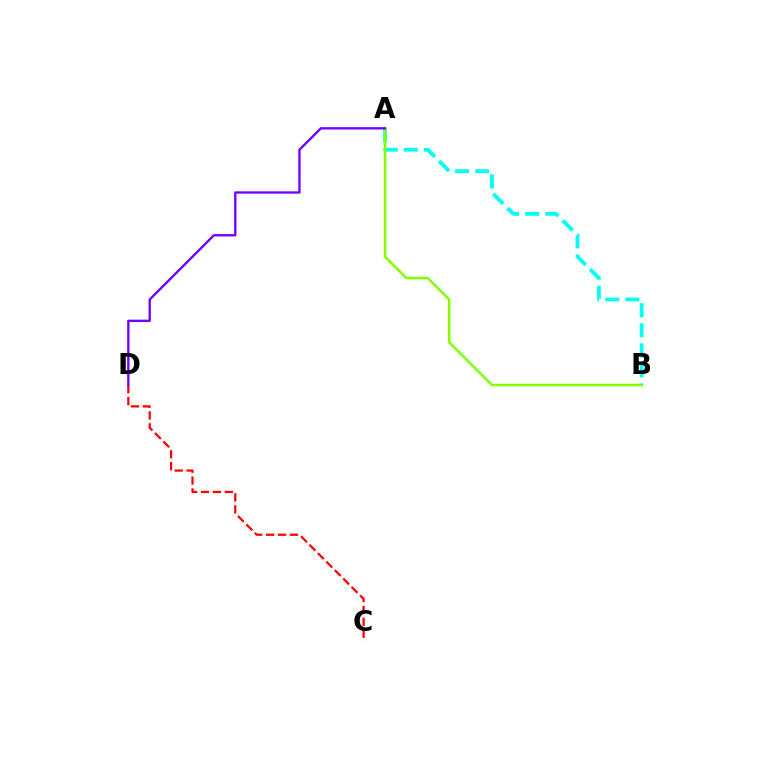{('C', 'D'): [{'color': '#ff0000', 'line_style': 'dashed', 'thickness': 1.62}], ('A', 'B'): [{'color': '#00fff6', 'line_style': 'dashed', 'thickness': 2.73}, {'color': '#84ff00', 'line_style': 'solid', 'thickness': 1.84}], ('A', 'D'): [{'color': '#7200ff', 'line_style': 'solid', 'thickness': 1.69}]}